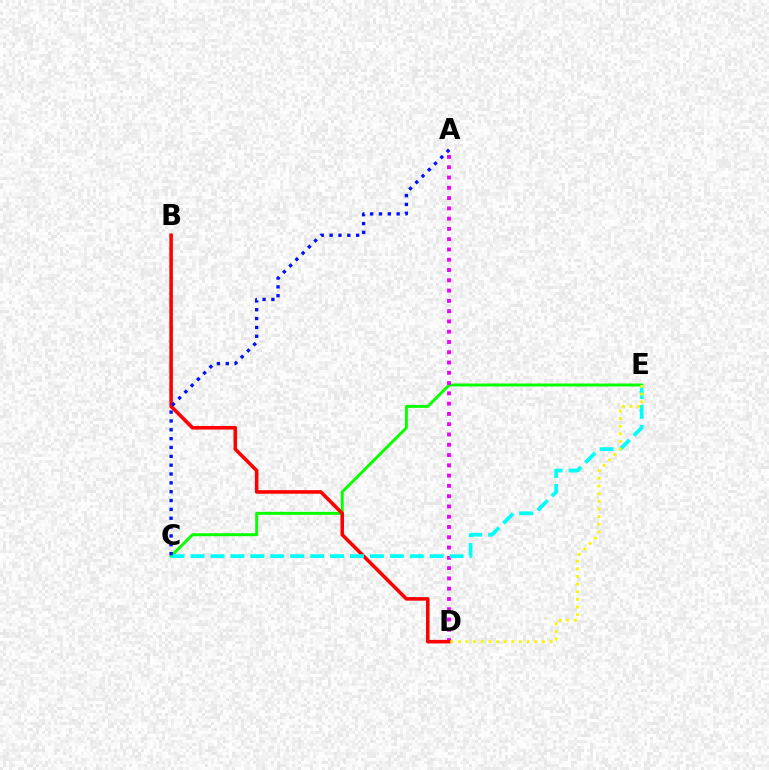{('C', 'E'): [{'color': '#08ff00', 'line_style': 'solid', 'thickness': 2.12}, {'color': '#00fff6', 'line_style': 'dashed', 'thickness': 2.71}], ('A', 'D'): [{'color': '#ee00ff', 'line_style': 'dotted', 'thickness': 2.79}], ('B', 'D'): [{'color': '#ff0000', 'line_style': 'solid', 'thickness': 2.56}], ('A', 'C'): [{'color': '#0010ff', 'line_style': 'dotted', 'thickness': 2.4}], ('D', 'E'): [{'color': '#fcf500', 'line_style': 'dotted', 'thickness': 2.08}]}